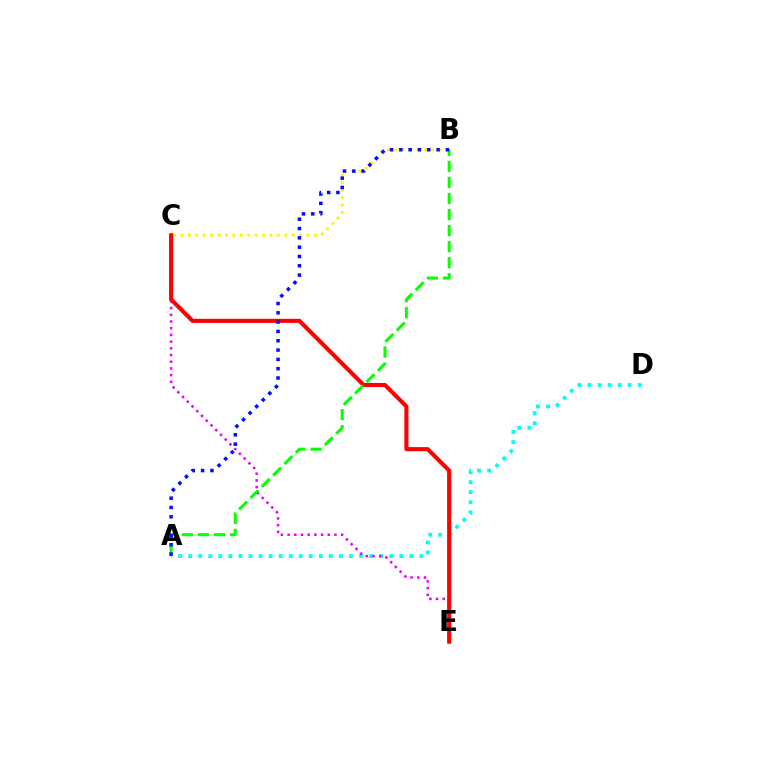{('A', 'D'): [{'color': '#00fff6', 'line_style': 'dotted', 'thickness': 2.73}], ('C', 'E'): [{'color': '#ee00ff', 'line_style': 'dotted', 'thickness': 1.82}, {'color': '#ff0000', 'line_style': 'solid', 'thickness': 2.95}], ('B', 'C'): [{'color': '#fcf500', 'line_style': 'dotted', 'thickness': 2.02}], ('A', 'B'): [{'color': '#08ff00', 'line_style': 'dashed', 'thickness': 2.18}, {'color': '#0010ff', 'line_style': 'dotted', 'thickness': 2.53}]}